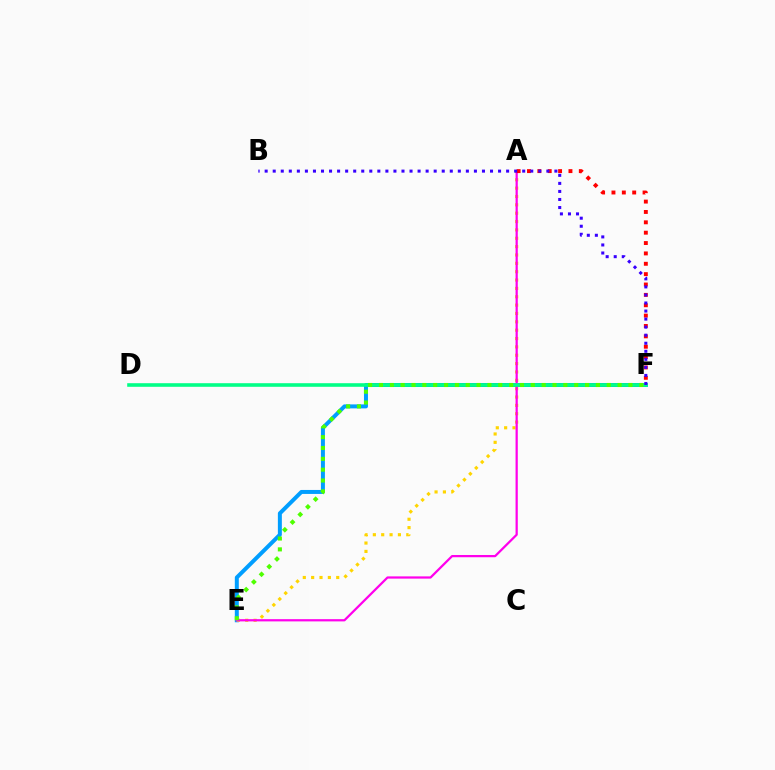{('E', 'F'): [{'color': '#009eff', 'line_style': 'solid', 'thickness': 2.87}, {'color': '#4fff00', 'line_style': 'dotted', 'thickness': 2.95}], ('A', 'E'): [{'color': '#ffd500', 'line_style': 'dotted', 'thickness': 2.27}, {'color': '#ff00ed', 'line_style': 'solid', 'thickness': 1.61}], ('D', 'F'): [{'color': '#00ff86', 'line_style': 'solid', 'thickness': 2.59}], ('A', 'F'): [{'color': '#ff0000', 'line_style': 'dotted', 'thickness': 2.82}], ('B', 'F'): [{'color': '#3700ff', 'line_style': 'dotted', 'thickness': 2.19}]}